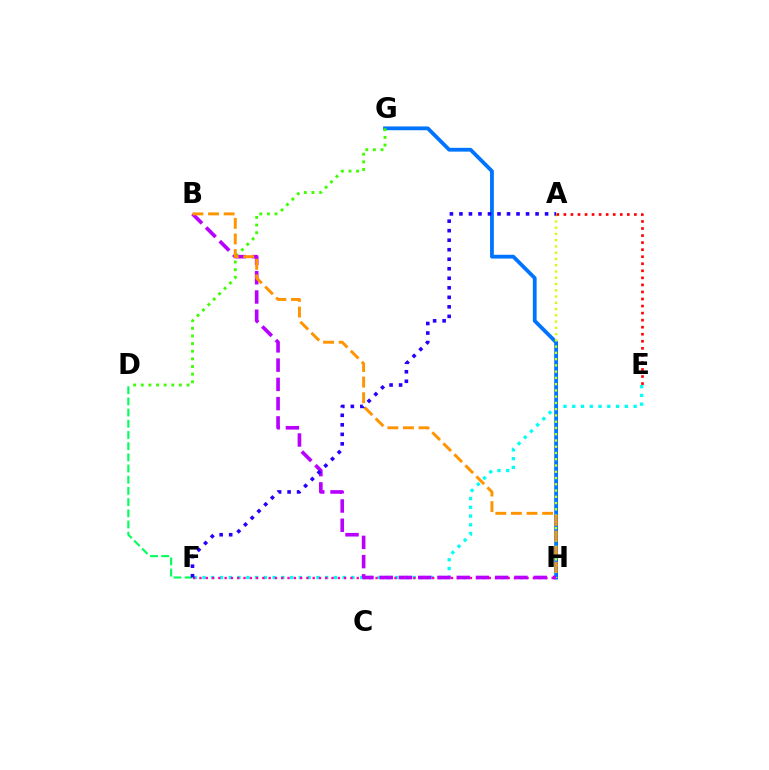{('E', 'F'): [{'color': '#00fff6', 'line_style': 'dotted', 'thickness': 2.38}], ('G', 'H'): [{'color': '#0074ff', 'line_style': 'solid', 'thickness': 2.73}], ('A', 'H'): [{'color': '#d1ff00', 'line_style': 'dotted', 'thickness': 1.7}], ('A', 'E'): [{'color': '#ff0000', 'line_style': 'dotted', 'thickness': 1.92}], ('D', 'F'): [{'color': '#00ff5c', 'line_style': 'dashed', 'thickness': 1.52}], ('D', 'G'): [{'color': '#3dff00', 'line_style': 'dotted', 'thickness': 2.08}], ('F', 'H'): [{'color': '#ff00ac', 'line_style': 'dotted', 'thickness': 1.71}], ('B', 'H'): [{'color': '#b900ff', 'line_style': 'dashed', 'thickness': 2.62}, {'color': '#ff9400', 'line_style': 'dashed', 'thickness': 2.12}], ('A', 'F'): [{'color': '#2500ff', 'line_style': 'dotted', 'thickness': 2.59}]}